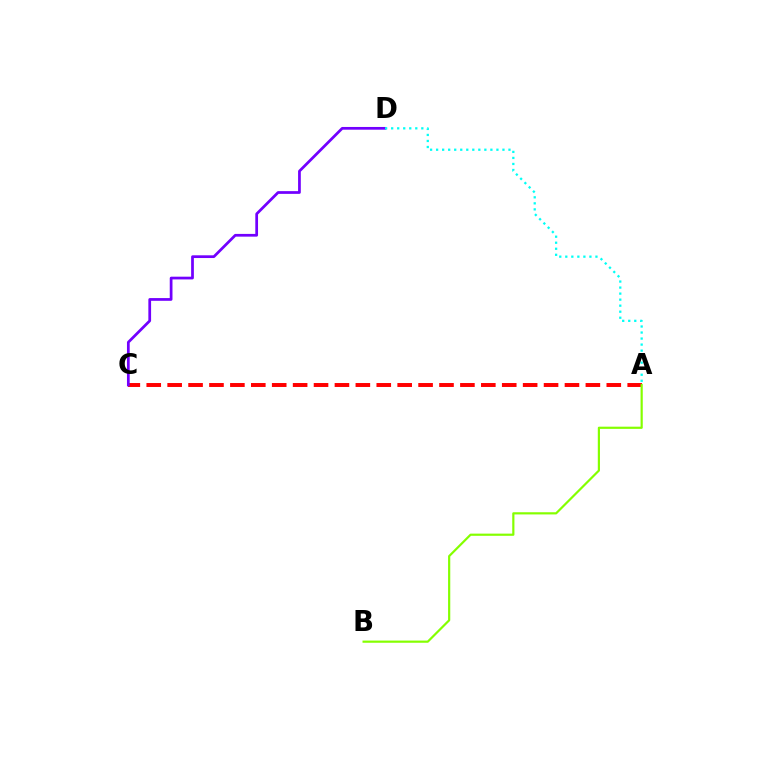{('A', 'C'): [{'color': '#ff0000', 'line_style': 'dashed', 'thickness': 2.84}], ('A', 'B'): [{'color': '#84ff00', 'line_style': 'solid', 'thickness': 1.58}], ('C', 'D'): [{'color': '#7200ff', 'line_style': 'solid', 'thickness': 1.97}], ('A', 'D'): [{'color': '#00fff6', 'line_style': 'dotted', 'thickness': 1.64}]}